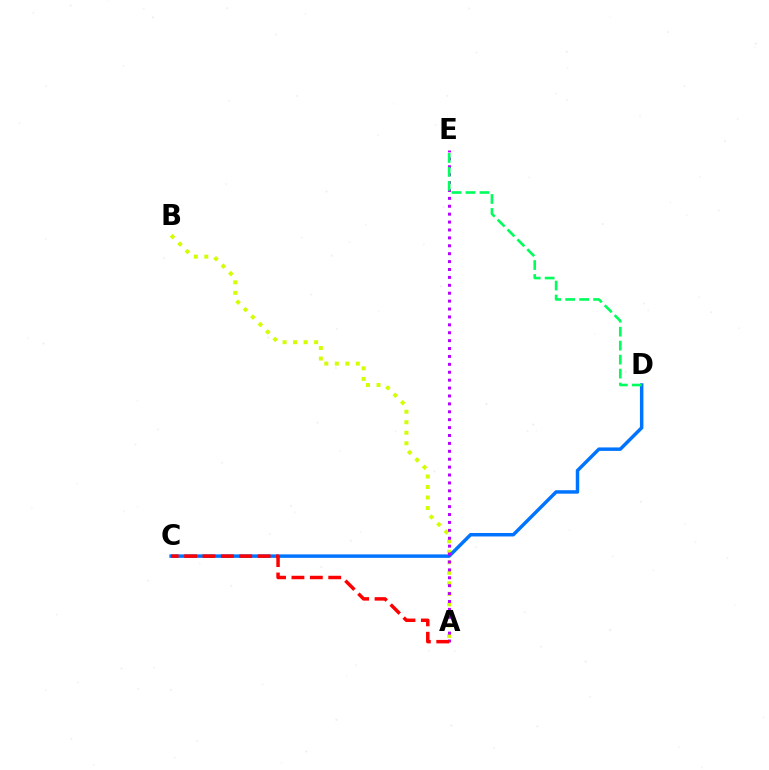{('A', 'B'): [{'color': '#d1ff00', 'line_style': 'dotted', 'thickness': 2.86}], ('C', 'D'): [{'color': '#0074ff', 'line_style': 'solid', 'thickness': 2.5}], ('A', 'E'): [{'color': '#b900ff', 'line_style': 'dotted', 'thickness': 2.15}], ('A', 'C'): [{'color': '#ff0000', 'line_style': 'dashed', 'thickness': 2.5}], ('D', 'E'): [{'color': '#00ff5c', 'line_style': 'dashed', 'thickness': 1.9}]}